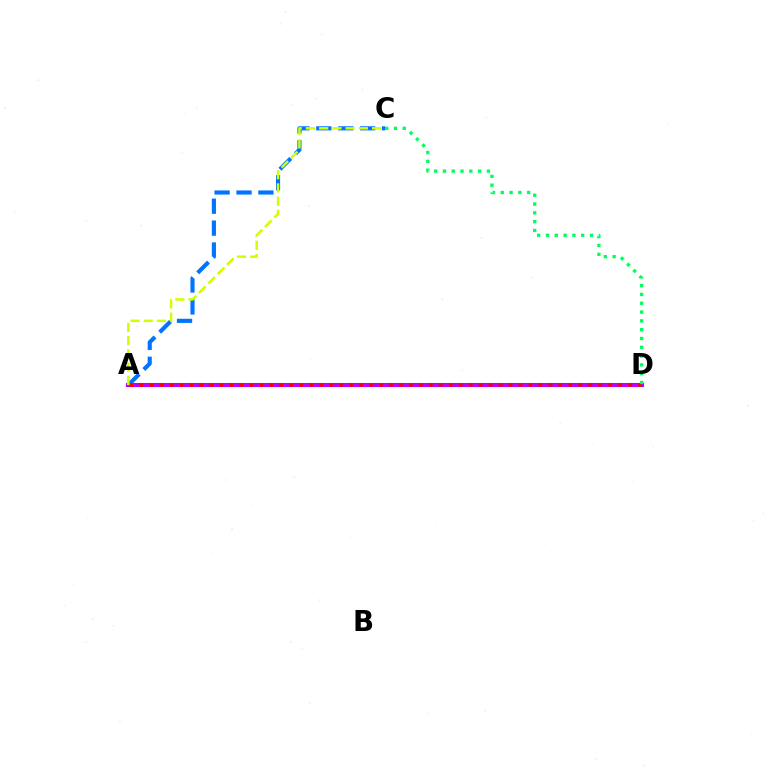{('A', 'D'): [{'color': '#b900ff', 'line_style': 'solid', 'thickness': 2.92}, {'color': '#ff0000', 'line_style': 'dotted', 'thickness': 2.71}], ('A', 'C'): [{'color': '#0074ff', 'line_style': 'dashed', 'thickness': 2.98}, {'color': '#d1ff00', 'line_style': 'dashed', 'thickness': 1.8}], ('C', 'D'): [{'color': '#00ff5c', 'line_style': 'dotted', 'thickness': 2.39}]}